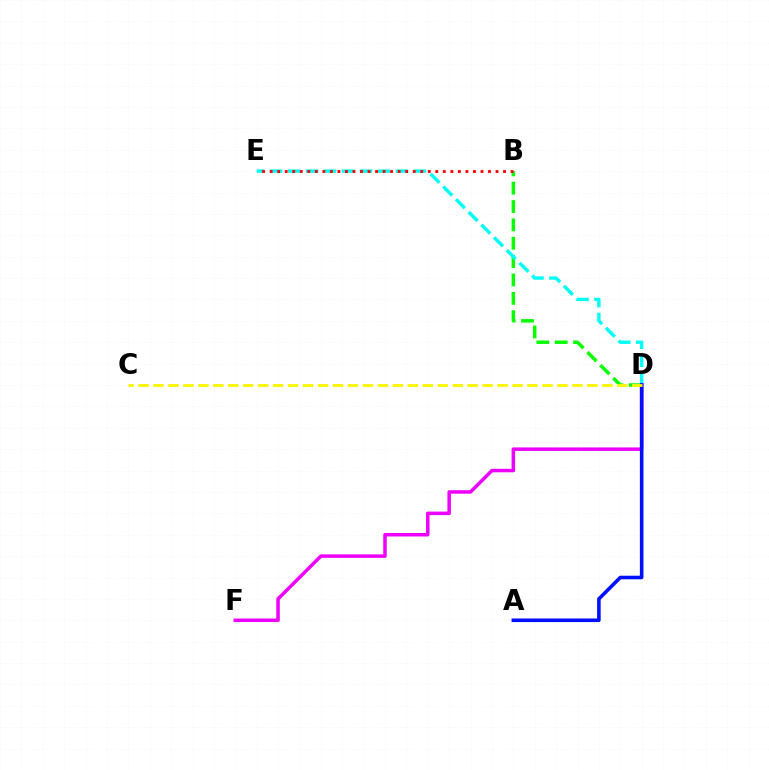{('B', 'D'): [{'color': '#08ff00', 'line_style': 'dashed', 'thickness': 2.49}], ('D', 'E'): [{'color': '#00fff6', 'line_style': 'dashed', 'thickness': 2.44}], ('D', 'F'): [{'color': '#ee00ff', 'line_style': 'solid', 'thickness': 2.52}], ('A', 'D'): [{'color': '#0010ff', 'line_style': 'solid', 'thickness': 2.58}], ('B', 'E'): [{'color': '#ff0000', 'line_style': 'dotted', 'thickness': 2.05}], ('C', 'D'): [{'color': '#fcf500', 'line_style': 'dashed', 'thickness': 2.03}]}